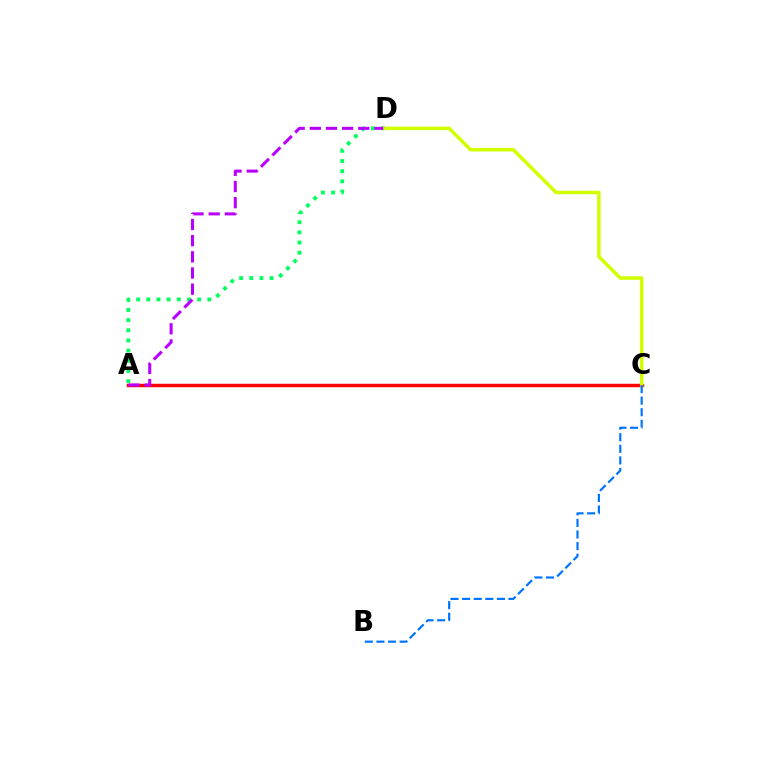{('A', 'D'): [{'color': '#00ff5c', 'line_style': 'dotted', 'thickness': 2.76}, {'color': '#b900ff', 'line_style': 'dashed', 'thickness': 2.2}], ('A', 'C'): [{'color': '#ff0000', 'line_style': 'solid', 'thickness': 2.49}], ('C', 'D'): [{'color': '#d1ff00', 'line_style': 'solid', 'thickness': 2.53}], ('B', 'C'): [{'color': '#0074ff', 'line_style': 'dashed', 'thickness': 1.57}]}